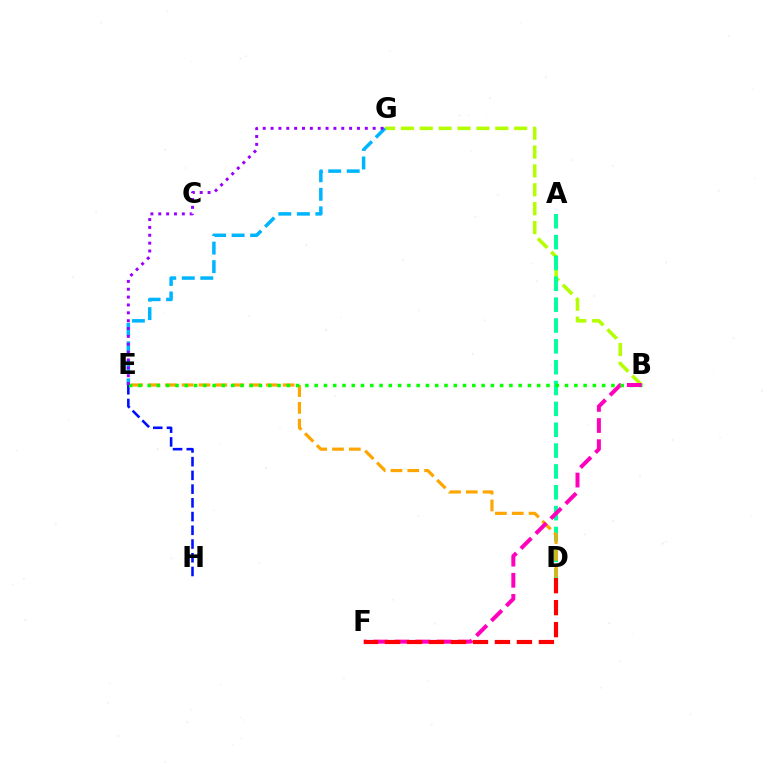{('B', 'G'): [{'color': '#b3ff00', 'line_style': 'dashed', 'thickness': 2.56}], ('E', 'G'): [{'color': '#00b5ff', 'line_style': 'dashed', 'thickness': 2.52}, {'color': '#9b00ff', 'line_style': 'dotted', 'thickness': 2.13}], ('E', 'H'): [{'color': '#0010ff', 'line_style': 'dashed', 'thickness': 1.86}], ('A', 'D'): [{'color': '#00ff9d', 'line_style': 'dashed', 'thickness': 2.83}], ('D', 'E'): [{'color': '#ffa500', 'line_style': 'dashed', 'thickness': 2.29}], ('B', 'E'): [{'color': '#08ff00', 'line_style': 'dotted', 'thickness': 2.52}], ('B', 'F'): [{'color': '#ff00bd', 'line_style': 'dashed', 'thickness': 2.87}], ('D', 'F'): [{'color': '#ff0000', 'line_style': 'dashed', 'thickness': 2.99}]}